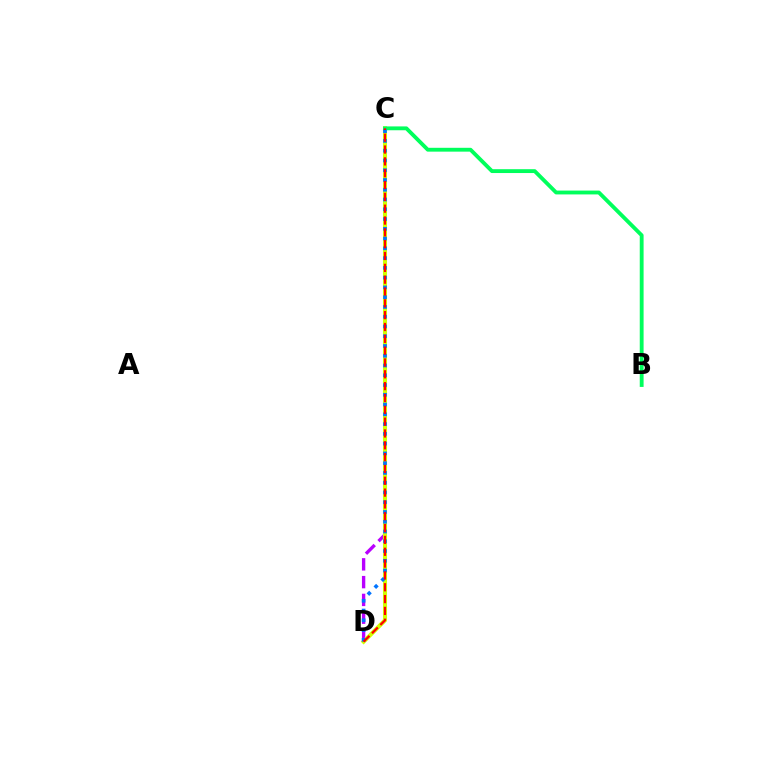{('C', 'D'): [{'color': '#b900ff', 'line_style': 'dashed', 'thickness': 2.42}, {'color': '#d1ff00', 'line_style': 'solid', 'thickness': 2.93}, {'color': '#0074ff', 'line_style': 'dotted', 'thickness': 2.65}, {'color': '#ff0000', 'line_style': 'dashed', 'thickness': 1.61}], ('B', 'C'): [{'color': '#00ff5c', 'line_style': 'solid', 'thickness': 2.77}]}